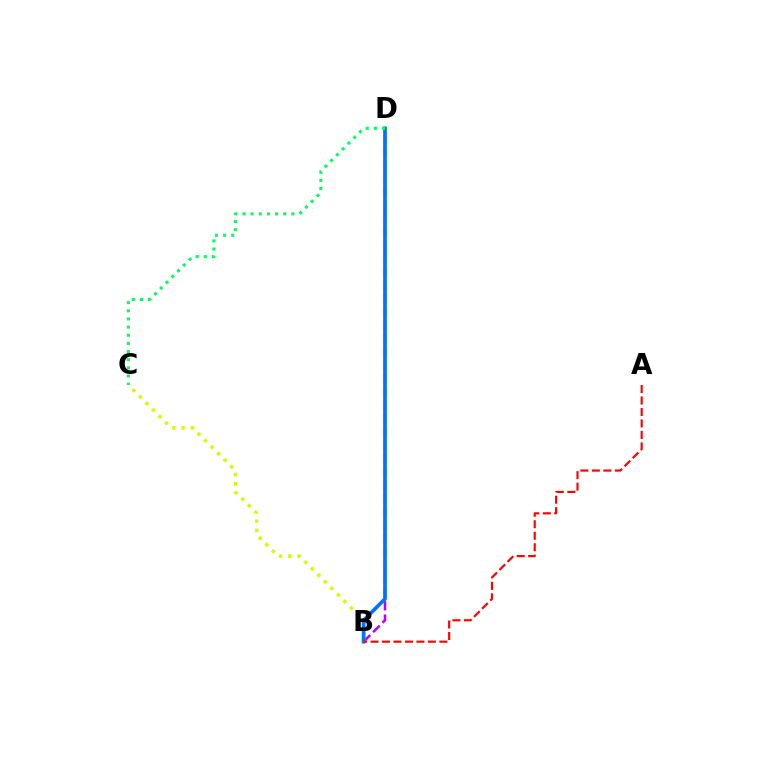{('B', 'D'): [{'color': '#b900ff', 'line_style': 'dashed', 'thickness': 1.82}, {'color': '#0074ff', 'line_style': 'solid', 'thickness': 2.65}], ('B', 'C'): [{'color': '#d1ff00', 'line_style': 'dotted', 'thickness': 2.51}], ('A', 'B'): [{'color': '#ff0000', 'line_style': 'dashed', 'thickness': 1.56}], ('C', 'D'): [{'color': '#00ff5c', 'line_style': 'dotted', 'thickness': 2.21}]}